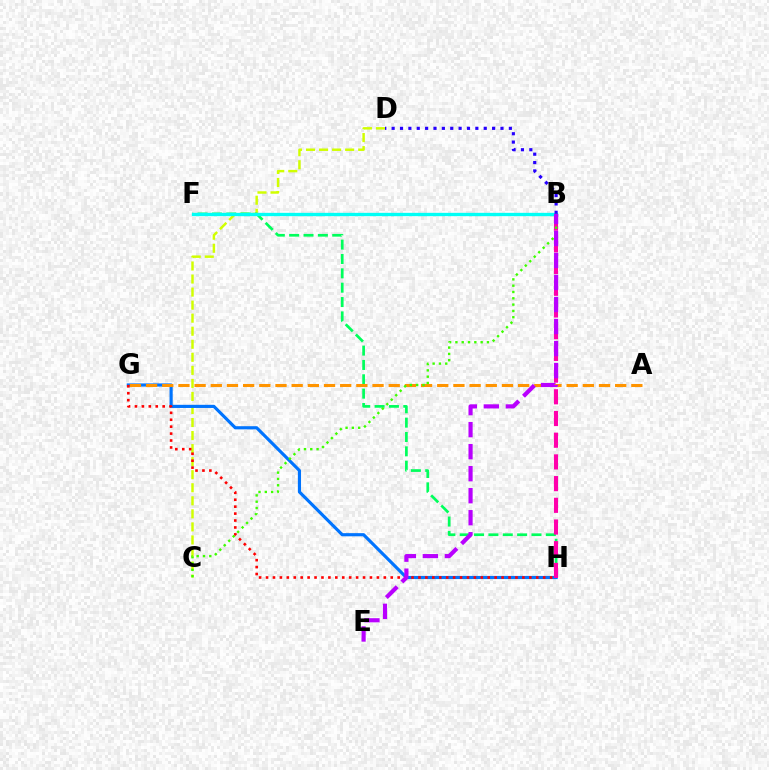{('C', 'D'): [{'color': '#d1ff00', 'line_style': 'dashed', 'thickness': 1.77}], ('G', 'H'): [{'color': '#0074ff', 'line_style': 'solid', 'thickness': 2.27}, {'color': '#ff0000', 'line_style': 'dotted', 'thickness': 1.88}], ('F', 'H'): [{'color': '#00ff5c', 'line_style': 'dashed', 'thickness': 1.95}], ('A', 'G'): [{'color': '#ff9400', 'line_style': 'dashed', 'thickness': 2.2}], ('B', 'F'): [{'color': '#00fff6', 'line_style': 'solid', 'thickness': 2.4}], ('B', 'H'): [{'color': '#ff00ac', 'line_style': 'dashed', 'thickness': 2.95}], ('B', 'D'): [{'color': '#2500ff', 'line_style': 'dotted', 'thickness': 2.27}], ('B', 'C'): [{'color': '#3dff00', 'line_style': 'dotted', 'thickness': 1.71}], ('B', 'E'): [{'color': '#b900ff', 'line_style': 'dashed', 'thickness': 2.99}]}